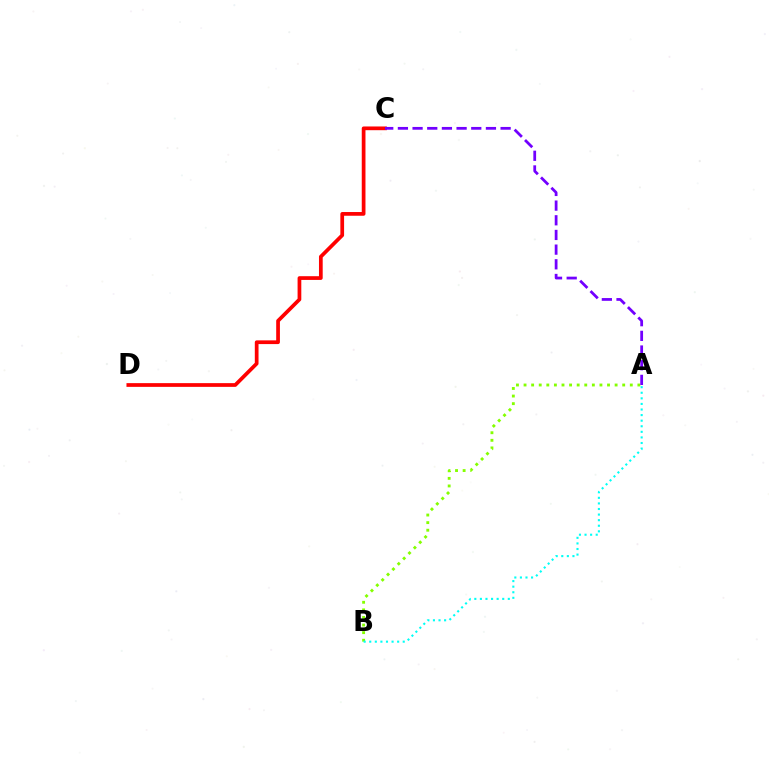{('A', 'B'): [{'color': '#84ff00', 'line_style': 'dotted', 'thickness': 2.06}, {'color': '#00fff6', 'line_style': 'dotted', 'thickness': 1.52}], ('C', 'D'): [{'color': '#ff0000', 'line_style': 'solid', 'thickness': 2.68}], ('A', 'C'): [{'color': '#7200ff', 'line_style': 'dashed', 'thickness': 1.99}]}